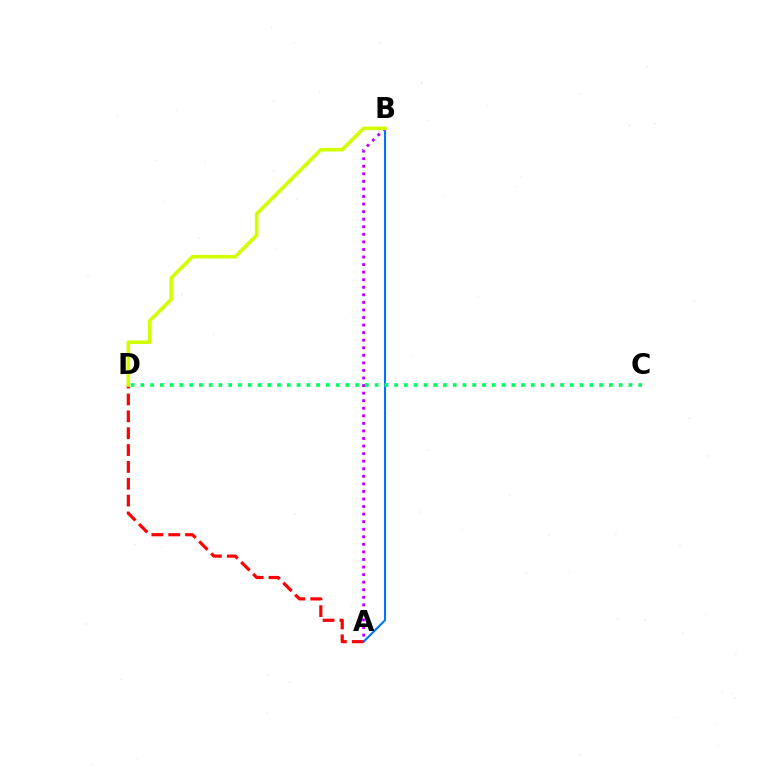{('A', 'D'): [{'color': '#ff0000', 'line_style': 'dashed', 'thickness': 2.29}], ('A', 'B'): [{'color': '#0074ff', 'line_style': 'solid', 'thickness': 1.51}, {'color': '#b900ff', 'line_style': 'dotted', 'thickness': 2.05}], ('C', 'D'): [{'color': '#00ff5c', 'line_style': 'dotted', 'thickness': 2.65}], ('B', 'D'): [{'color': '#d1ff00', 'line_style': 'solid', 'thickness': 2.58}]}